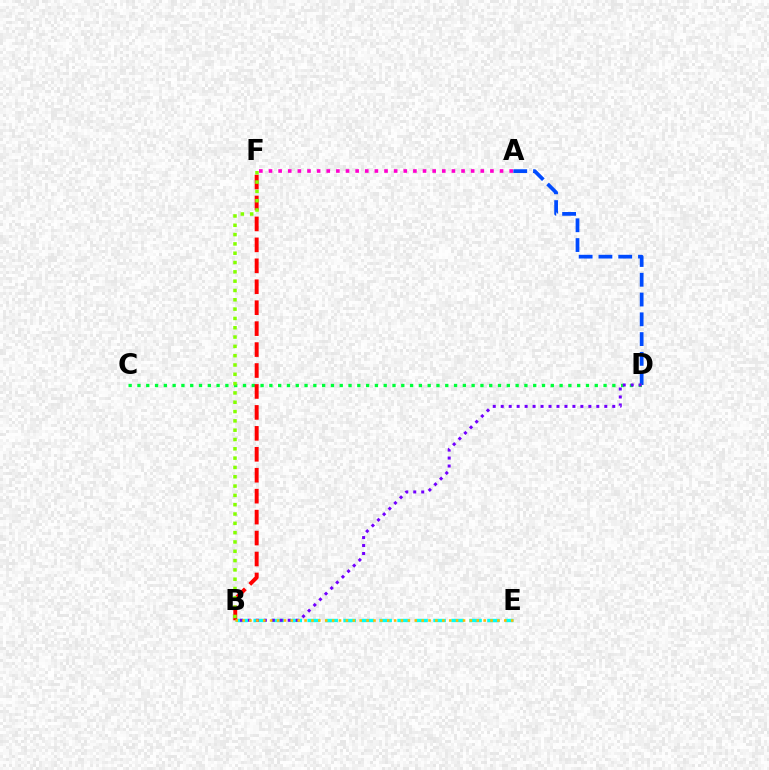{('A', 'D'): [{'color': '#004bff', 'line_style': 'dashed', 'thickness': 2.69}], ('C', 'D'): [{'color': '#00ff39', 'line_style': 'dotted', 'thickness': 2.39}], ('B', 'E'): [{'color': '#00fff6', 'line_style': 'dashed', 'thickness': 2.44}, {'color': '#ffbd00', 'line_style': 'dotted', 'thickness': 1.87}], ('B', 'F'): [{'color': '#ff0000', 'line_style': 'dashed', 'thickness': 2.84}, {'color': '#84ff00', 'line_style': 'dotted', 'thickness': 2.53}], ('B', 'D'): [{'color': '#7200ff', 'line_style': 'dotted', 'thickness': 2.16}], ('A', 'F'): [{'color': '#ff00cf', 'line_style': 'dotted', 'thickness': 2.62}]}